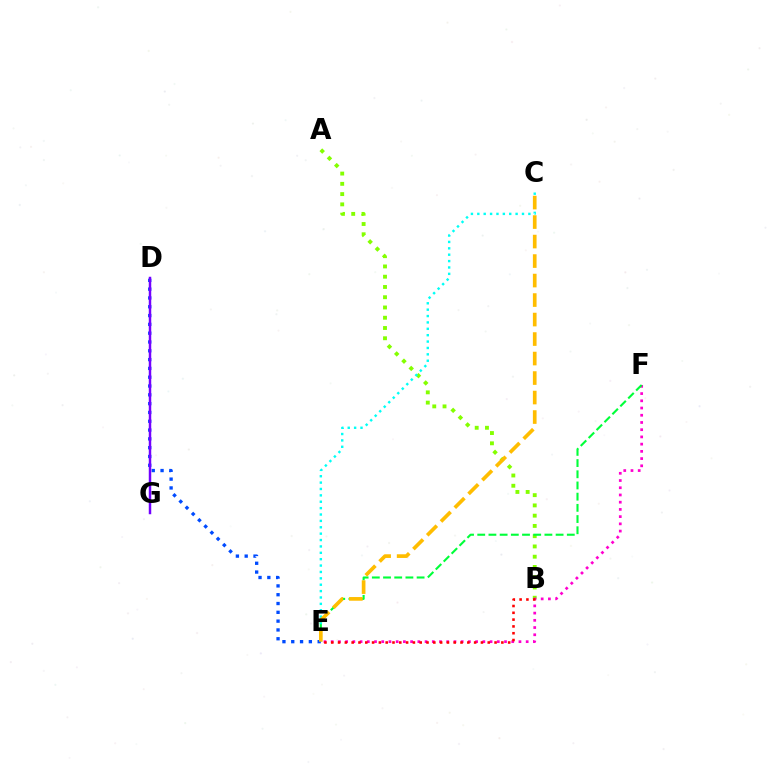{('A', 'B'): [{'color': '#84ff00', 'line_style': 'dotted', 'thickness': 2.79}], ('E', 'F'): [{'color': '#ff00cf', 'line_style': 'dotted', 'thickness': 1.96}, {'color': '#00ff39', 'line_style': 'dashed', 'thickness': 1.52}], ('C', 'E'): [{'color': '#00fff6', 'line_style': 'dotted', 'thickness': 1.73}, {'color': '#ffbd00', 'line_style': 'dashed', 'thickness': 2.65}], ('B', 'E'): [{'color': '#ff0000', 'line_style': 'dotted', 'thickness': 1.85}], ('D', 'E'): [{'color': '#004bff', 'line_style': 'dotted', 'thickness': 2.39}], ('D', 'G'): [{'color': '#7200ff', 'line_style': 'solid', 'thickness': 1.78}]}